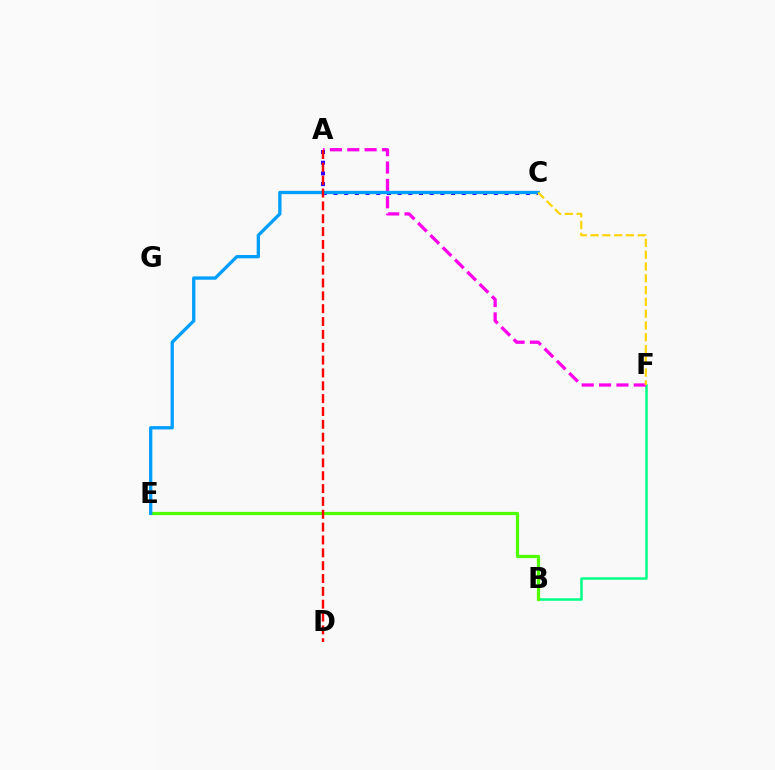{('B', 'F'): [{'color': '#00ff86', 'line_style': 'solid', 'thickness': 1.81}], ('A', 'F'): [{'color': '#ff00ed', 'line_style': 'dashed', 'thickness': 2.36}], ('A', 'C'): [{'color': '#3700ff', 'line_style': 'dotted', 'thickness': 2.9}], ('B', 'E'): [{'color': '#4fff00', 'line_style': 'solid', 'thickness': 2.32}], ('C', 'E'): [{'color': '#009eff', 'line_style': 'solid', 'thickness': 2.38}], ('C', 'F'): [{'color': '#ffd500', 'line_style': 'dashed', 'thickness': 1.6}], ('A', 'D'): [{'color': '#ff0000', 'line_style': 'dashed', 'thickness': 1.75}]}